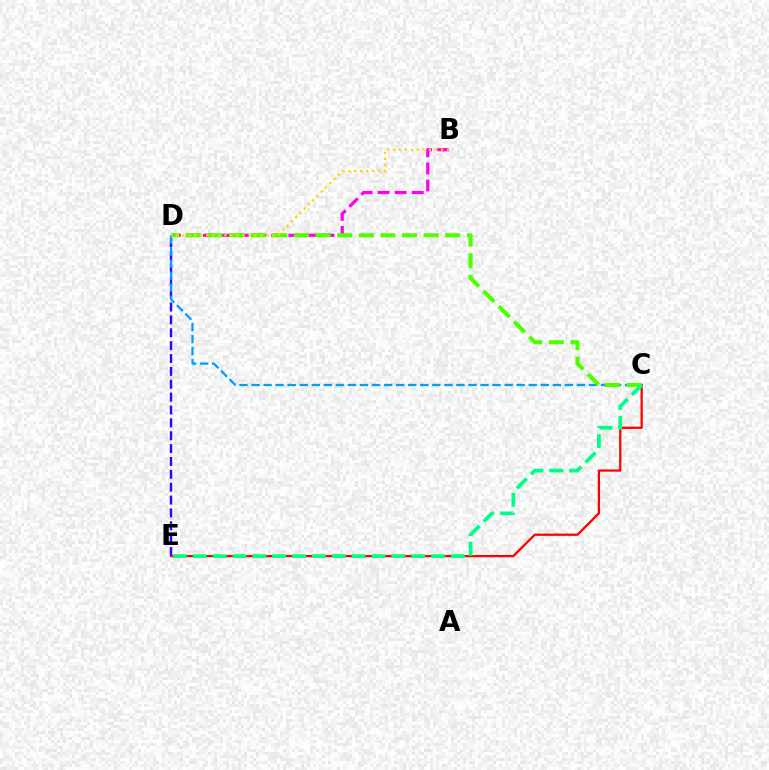{('D', 'E'): [{'color': '#3700ff', 'line_style': 'dashed', 'thickness': 1.75}], ('C', 'D'): [{'color': '#009eff', 'line_style': 'dashed', 'thickness': 1.64}, {'color': '#4fff00', 'line_style': 'dashed', 'thickness': 2.94}], ('B', 'D'): [{'color': '#ff00ed', 'line_style': 'dashed', 'thickness': 2.32}, {'color': '#ffd500', 'line_style': 'dotted', 'thickness': 1.63}], ('C', 'E'): [{'color': '#ff0000', 'line_style': 'solid', 'thickness': 1.62}, {'color': '#00ff86', 'line_style': 'dashed', 'thickness': 2.7}]}